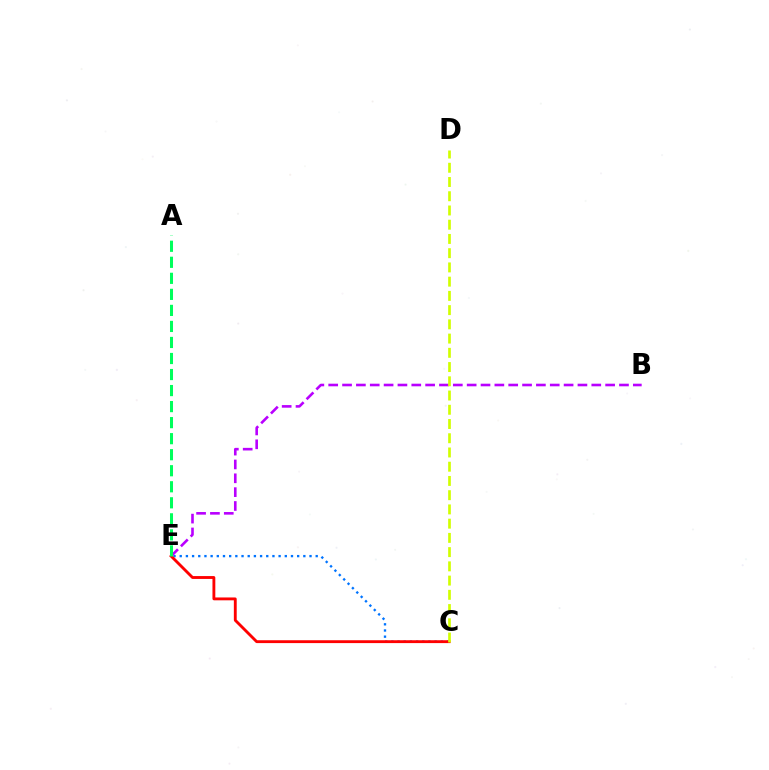{('C', 'E'): [{'color': '#0074ff', 'line_style': 'dotted', 'thickness': 1.68}, {'color': '#ff0000', 'line_style': 'solid', 'thickness': 2.06}], ('B', 'E'): [{'color': '#b900ff', 'line_style': 'dashed', 'thickness': 1.88}], ('C', 'D'): [{'color': '#d1ff00', 'line_style': 'dashed', 'thickness': 1.93}], ('A', 'E'): [{'color': '#00ff5c', 'line_style': 'dashed', 'thickness': 2.18}]}